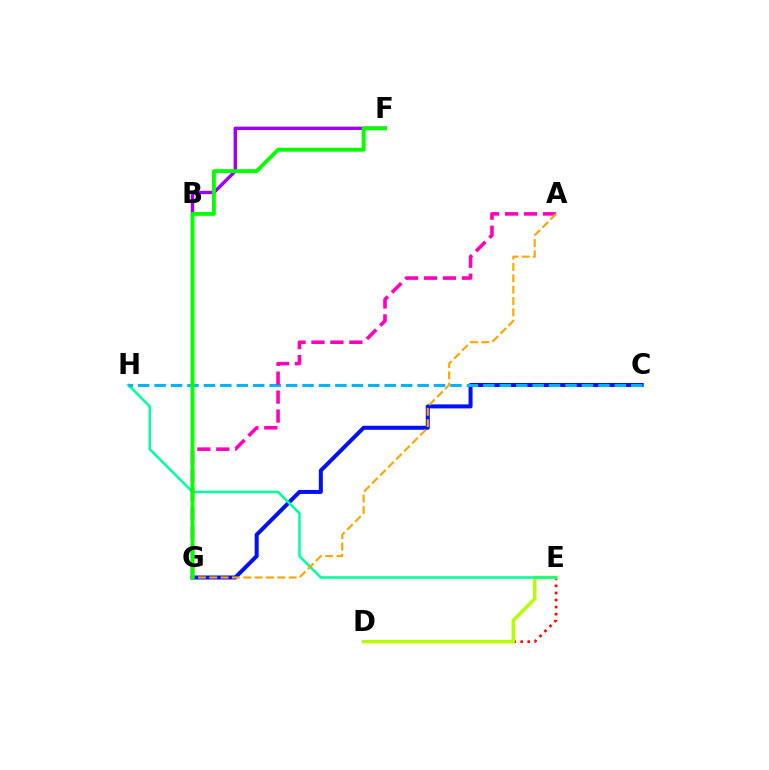{('B', 'F'): [{'color': '#9b00ff', 'line_style': 'solid', 'thickness': 2.45}], ('C', 'G'): [{'color': '#0010ff', 'line_style': 'solid', 'thickness': 2.88}], ('D', 'E'): [{'color': '#ff0000', 'line_style': 'dotted', 'thickness': 1.92}, {'color': '#b3ff00', 'line_style': 'solid', 'thickness': 2.52}], ('E', 'H'): [{'color': '#00ff9d', 'line_style': 'solid', 'thickness': 1.81}], ('C', 'H'): [{'color': '#00b5ff', 'line_style': 'dashed', 'thickness': 2.23}], ('A', 'G'): [{'color': '#ff00bd', 'line_style': 'dashed', 'thickness': 2.58}, {'color': '#ffa500', 'line_style': 'dashed', 'thickness': 1.54}], ('F', 'G'): [{'color': '#08ff00', 'line_style': 'solid', 'thickness': 2.8}]}